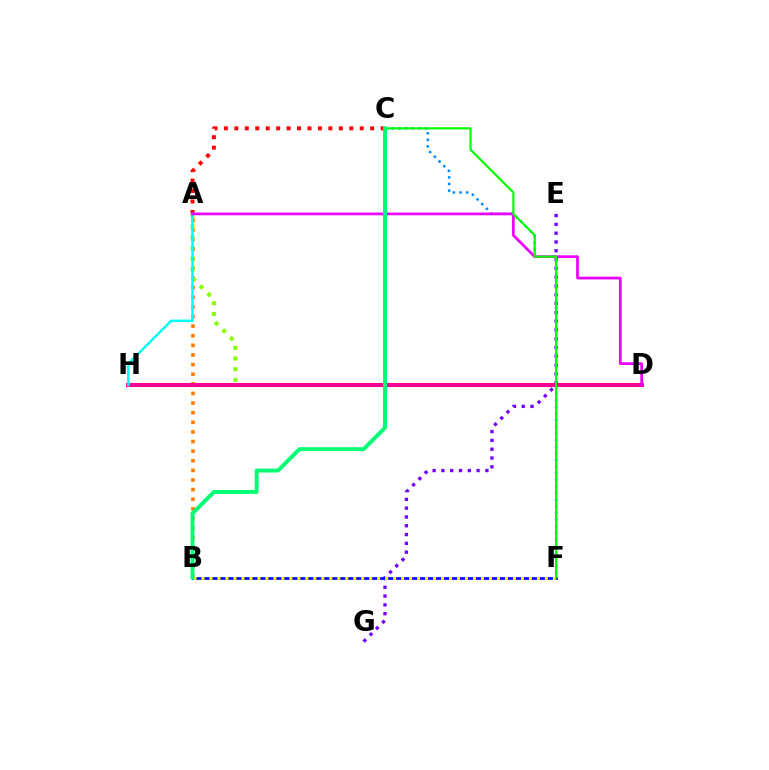{('A', 'B'): [{'color': '#ff7c00', 'line_style': 'dotted', 'thickness': 2.61}], ('E', 'G'): [{'color': '#7200ff', 'line_style': 'dotted', 'thickness': 2.39}], ('A', 'C'): [{'color': '#ff0000', 'line_style': 'dotted', 'thickness': 2.84}], ('A', 'D'): [{'color': '#84ff00', 'line_style': 'dotted', 'thickness': 2.9}, {'color': '#ee00ff', 'line_style': 'solid', 'thickness': 1.98}], ('D', 'H'): [{'color': '#ff0094', 'line_style': 'solid', 'thickness': 2.9}], ('A', 'H'): [{'color': '#00fff6', 'line_style': 'solid', 'thickness': 1.79}], ('C', 'F'): [{'color': '#008cff', 'line_style': 'dotted', 'thickness': 1.8}, {'color': '#08ff00', 'line_style': 'solid', 'thickness': 1.57}], ('B', 'F'): [{'color': '#0010ff', 'line_style': 'solid', 'thickness': 2.0}, {'color': '#fcf500', 'line_style': 'dotted', 'thickness': 2.17}], ('B', 'C'): [{'color': '#00ff74', 'line_style': 'solid', 'thickness': 2.83}]}